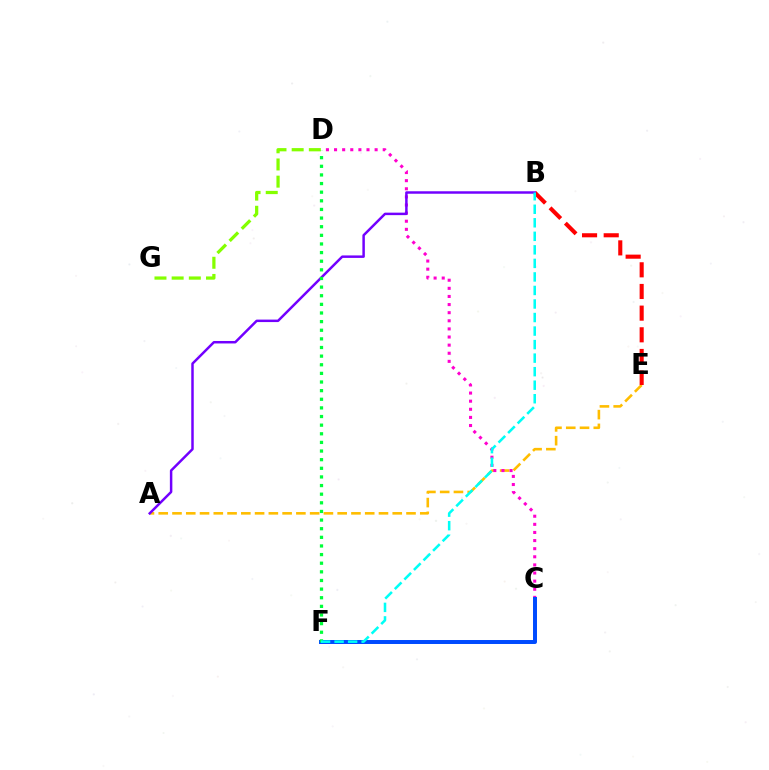{('A', 'E'): [{'color': '#ffbd00', 'line_style': 'dashed', 'thickness': 1.87}], ('C', 'D'): [{'color': '#ff00cf', 'line_style': 'dotted', 'thickness': 2.2}], ('B', 'E'): [{'color': '#ff0000', 'line_style': 'dashed', 'thickness': 2.94}], ('C', 'F'): [{'color': '#004bff', 'line_style': 'solid', 'thickness': 2.86}], ('A', 'B'): [{'color': '#7200ff', 'line_style': 'solid', 'thickness': 1.78}], ('D', 'G'): [{'color': '#84ff00', 'line_style': 'dashed', 'thickness': 2.33}], ('D', 'F'): [{'color': '#00ff39', 'line_style': 'dotted', 'thickness': 2.34}], ('B', 'F'): [{'color': '#00fff6', 'line_style': 'dashed', 'thickness': 1.84}]}